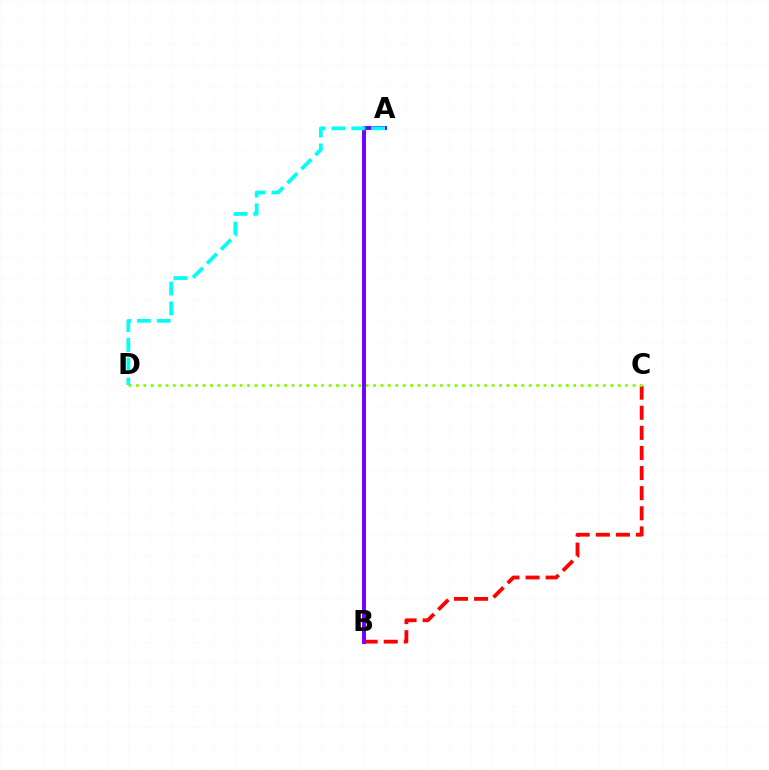{('B', 'C'): [{'color': '#ff0000', 'line_style': 'dashed', 'thickness': 2.73}], ('C', 'D'): [{'color': '#84ff00', 'line_style': 'dotted', 'thickness': 2.01}], ('A', 'B'): [{'color': '#7200ff', 'line_style': 'solid', 'thickness': 2.83}], ('A', 'D'): [{'color': '#00fff6', 'line_style': 'dashed', 'thickness': 2.69}]}